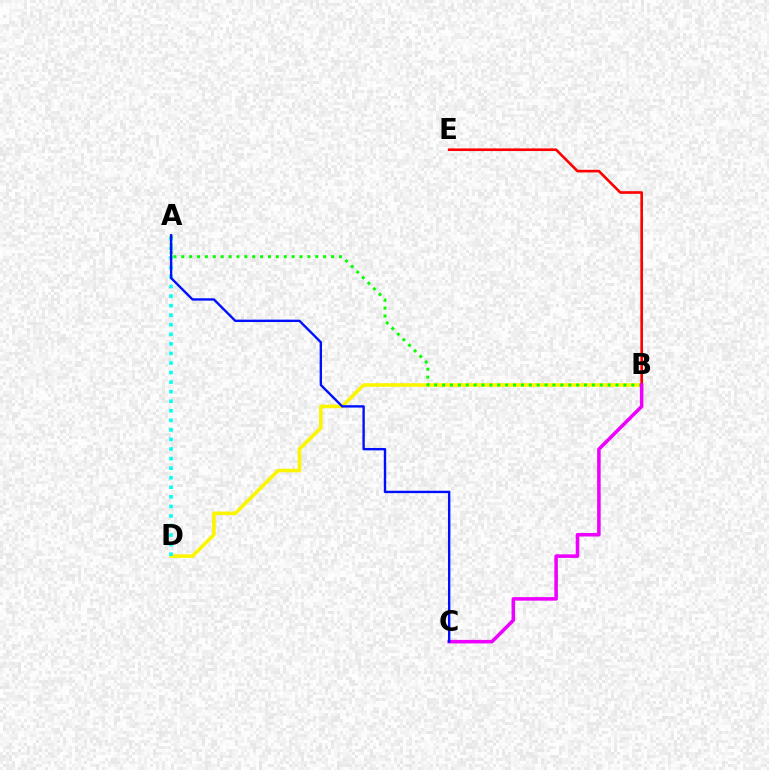{('B', 'D'): [{'color': '#fcf500', 'line_style': 'solid', 'thickness': 2.57}], ('A', 'D'): [{'color': '#00fff6', 'line_style': 'dotted', 'thickness': 2.6}], ('A', 'B'): [{'color': '#08ff00', 'line_style': 'dotted', 'thickness': 2.14}], ('B', 'E'): [{'color': '#ff0000', 'line_style': 'solid', 'thickness': 1.9}], ('B', 'C'): [{'color': '#ee00ff', 'line_style': 'solid', 'thickness': 2.55}], ('A', 'C'): [{'color': '#0010ff', 'line_style': 'solid', 'thickness': 1.71}]}